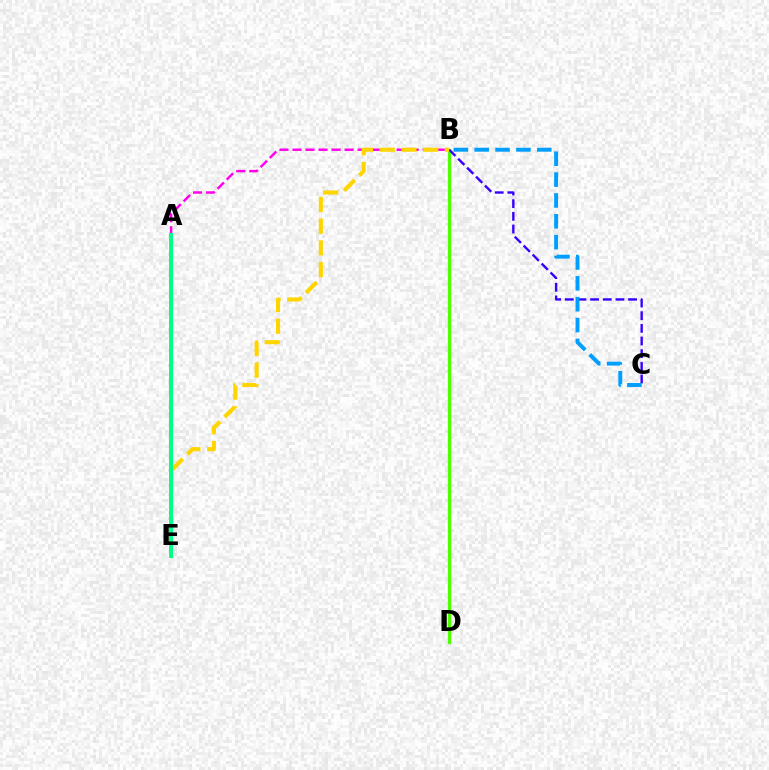{('B', 'D'): [{'color': '#4fff00', 'line_style': 'solid', 'thickness': 2.37}], ('A', 'E'): [{'color': '#ff0000', 'line_style': 'dashed', 'thickness': 2.68}, {'color': '#00ff86', 'line_style': 'solid', 'thickness': 2.92}], ('A', 'B'): [{'color': '#ff00ed', 'line_style': 'dashed', 'thickness': 1.77}], ('B', 'C'): [{'color': '#3700ff', 'line_style': 'dashed', 'thickness': 1.72}, {'color': '#009eff', 'line_style': 'dashed', 'thickness': 2.83}], ('B', 'E'): [{'color': '#ffd500', 'line_style': 'dashed', 'thickness': 2.95}]}